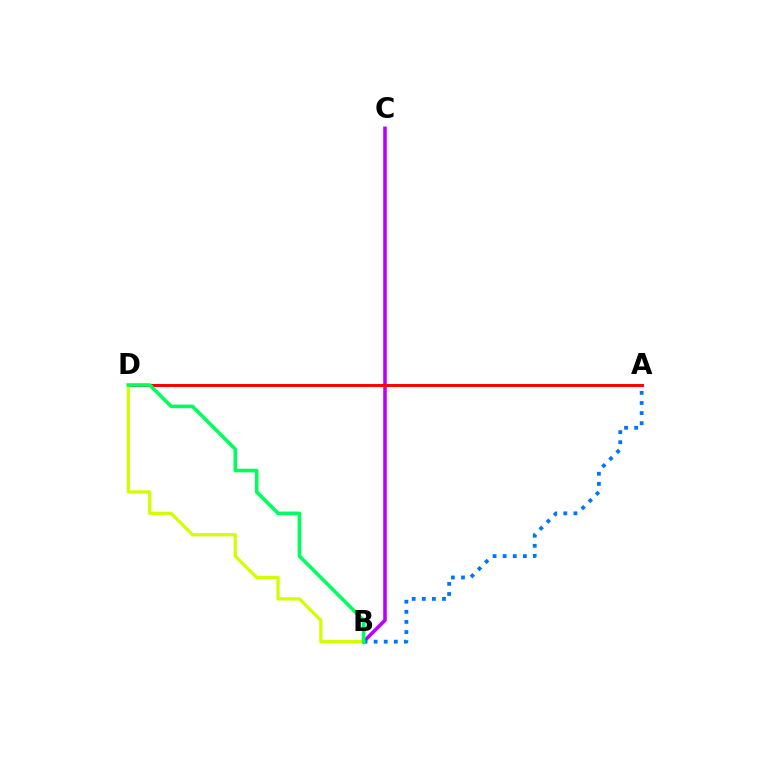{('B', 'C'): [{'color': '#b900ff', 'line_style': 'solid', 'thickness': 2.57}], ('A', 'D'): [{'color': '#ff0000', 'line_style': 'solid', 'thickness': 2.12}], ('B', 'D'): [{'color': '#d1ff00', 'line_style': 'solid', 'thickness': 2.34}, {'color': '#00ff5c', 'line_style': 'solid', 'thickness': 2.59}], ('A', 'B'): [{'color': '#0074ff', 'line_style': 'dotted', 'thickness': 2.74}]}